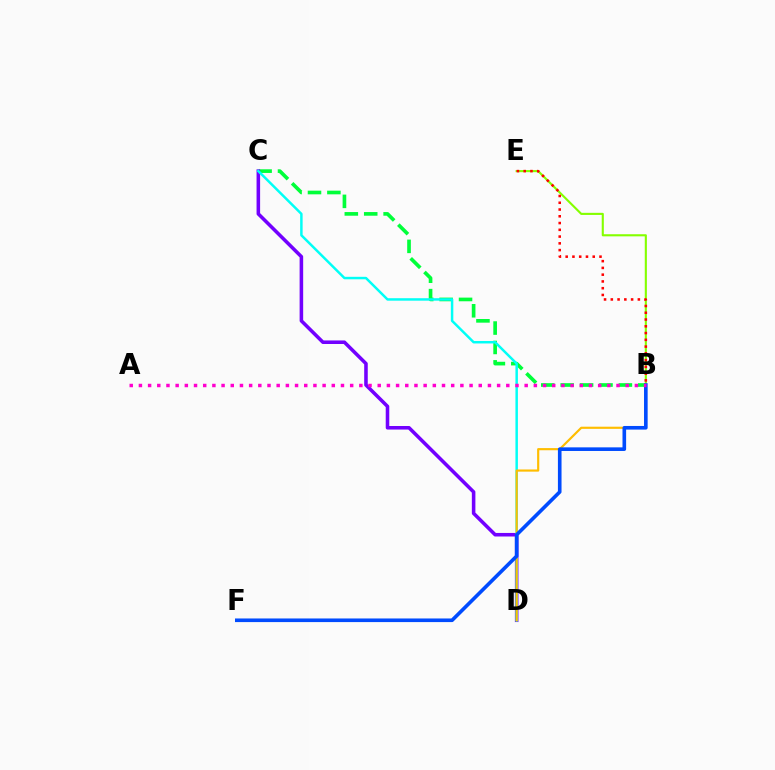{('B', 'C'): [{'color': '#00ff39', 'line_style': 'dashed', 'thickness': 2.64}], ('C', 'D'): [{'color': '#7200ff', 'line_style': 'solid', 'thickness': 2.56}, {'color': '#00fff6', 'line_style': 'solid', 'thickness': 1.78}], ('B', 'D'): [{'color': '#ffbd00', 'line_style': 'solid', 'thickness': 1.56}], ('B', 'E'): [{'color': '#84ff00', 'line_style': 'solid', 'thickness': 1.52}, {'color': '#ff0000', 'line_style': 'dotted', 'thickness': 1.84}], ('B', 'F'): [{'color': '#004bff', 'line_style': 'solid', 'thickness': 2.61}], ('A', 'B'): [{'color': '#ff00cf', 'line_style': 'dotted', 'thickness': 2.5}]}